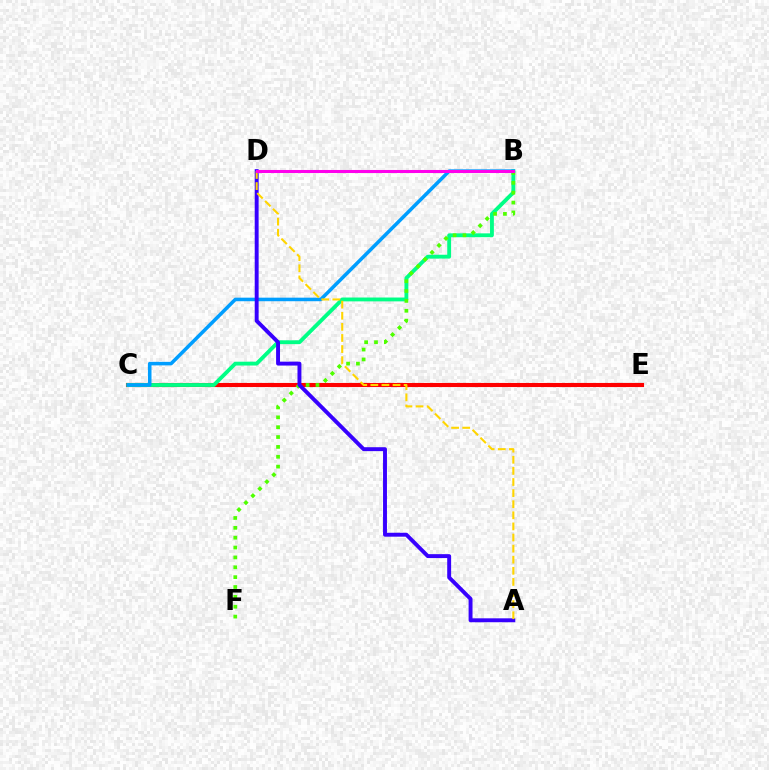{('C', 'E'): [{'color': '#ff0000', 'line_style': 'solid', 'thickness': 2.95}], ('B', 'C'): [{'color': '#00ff86', 'line_style': 'solid', 'thickness': 2.77}, {'color': '#009eff', 'line_style': 'solid', 'thickness': 2.55}], ('B', 'F'): [{'color': '#4fff00', 'line_style': 'dotted', 'thickness': 2.68}], ('A', 'D'): [{'color': '#3700ff', 'line_style': 'solid', 'thickness': 2.82}, {'color': '#ffd500', 'line_style': 'dashed', 'thickness': 1.51}], ('B', 'D'): [{'color': '#ff00ed', 'line_style': 'solid', 'thickness': 2.19}]}